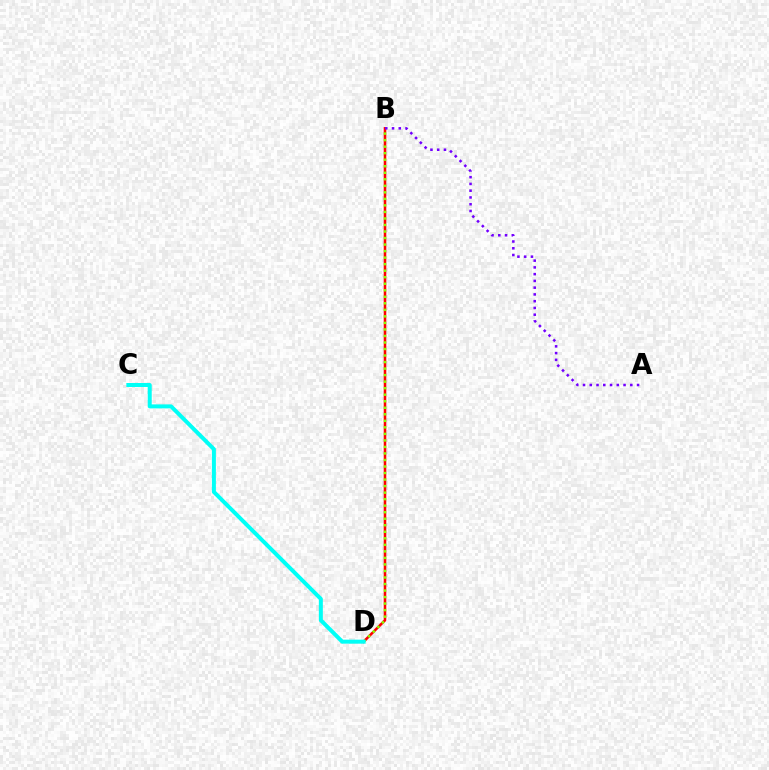{('B', 'D'): [{'color': '#ff0000', 'line_style': 'solid', 'thickness': 1.83}, {'color': '#84ff00', 'line_style': 'dotted', 'thickness': 1.77}], ('C', 'D'): [{'color': '#00fff6', 'line_style': 'solid', 'thickness': 2.88}], ('A', 'B'): [{'color': '#7200ff', 'line_style': 'dotted', 'thickness': 1.84}]}